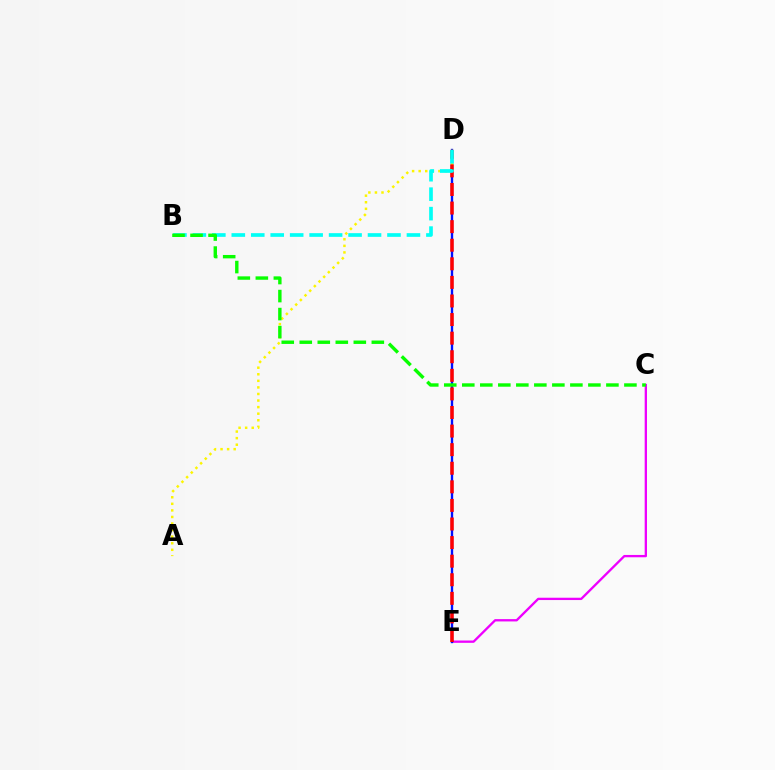{('C', 'E'): [{'color': '#ee00ff', 'line_style': 'solid', 'thickness': 1.67}], ('D', 'E'): [{'color': '#0010ff', 'line_style': 'solid', 'thickness': 1.69}, {'color': '#ff0000', 'line_style': 'dashed', 'thickness': 2.52}], ('A', 'D'): [{'color': '#fcf500', 'line_style': 'dotted', 'thickness': 1.79}], ('B', 'D'): [{'color': '#00fff6', 'line_style': 'dashed', 'thickness': 2.64}], ('B', 'C'): [{'color': '#08ff00', 'line_style': 'dashed', 'thickness': 2.45}]}